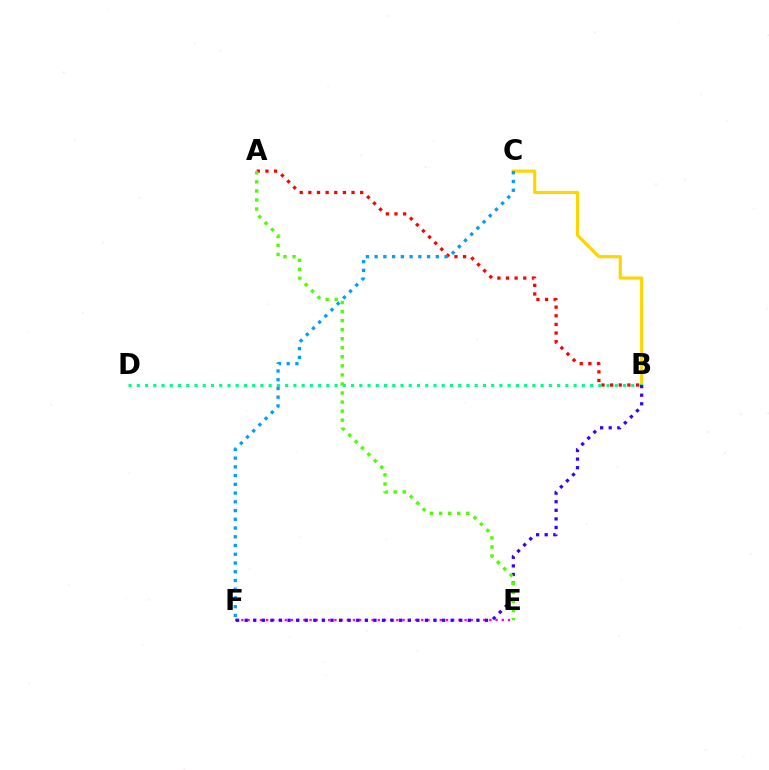{('A', 'B'): [{'color': '#ff0000', 'line_style': 'dotted', 'thickness': 2.35}], ('B', 'C'): [{'color': '#ffd500', 'line_style': 'solid', 'thickness': 2.26}], ('B', 'D'): [{'color': '#00ff86', 'line_style': 'dotted', 'thickness': 2.24}], ('C', 'F'): [{'color': '#009eff', 'line_style': 'dotted', 'thickness': 2.37}], ('E', 'F'): [{'color': '#ff00ed', 'line_style': 'dotted', 'thickness': 1.68}], ('B', 'F'): [{'color': '#3700ff', 'line_style': 'dotted', 'thickness': 2.33}], ('A', 'E'): [{'color': '#4fff00', 'line_style': 'dotted', 'thickness': 2.46}]}